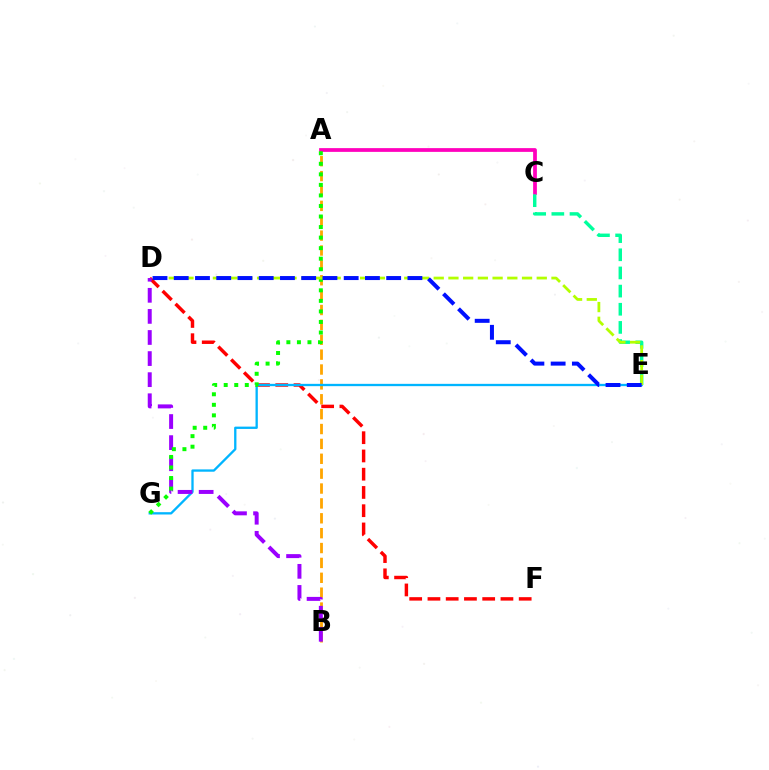{('A', 'B'): [{'color': '#ffa500', 'line_style': 'dashed', 'thickness': 2.02}], ('D', 'F'): [{'color': '#ff0000', 'line_style': 'dashed', 'thickness': 2.48}], ('E', 'G'): [{'color': '#00b5ff', 'line_style': 'solid', 'thickness': 1.67}], ('A', 'C'): [{'color': '#ff00bd', 'line_style': 'solid', 'thickness': 2.7}], ('C', 'E'): [{'color': '#00ff9d', 'line_style': 'dashed', 'thickness': 2.47}], ('B', 'D'): [{'color': '#9b00ff', 'line_style': 'dashed', 'thickness': 2.86}], ('A', 'G'): [{'color': '#08ff00', 'line_style': 'dotted', 'thickness': 2.86}], ('D', 'E'): [{'color': '#b3ff00', 'line_style': 'dashed', 'thickness': 2.0}, {'color': '#0010ff', 'line_style': 'dashed', 'thickness': 2.89}]}